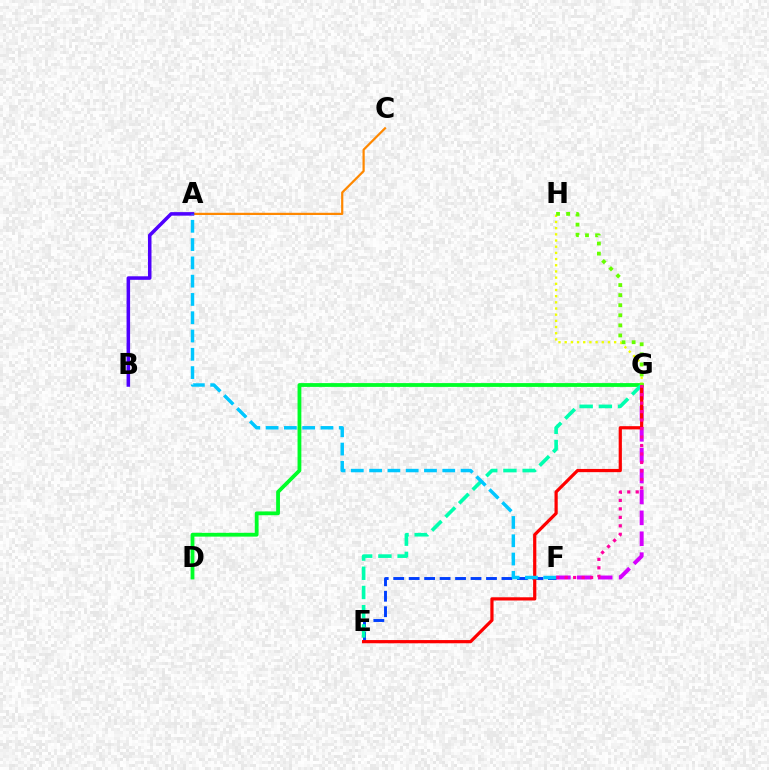{('A', 'C'): [{'color': '#ff8800', 'line_style': 'solid', 'thickness': 1.59}], ('F', 'G'): [{'color': '#d600ff', 'line_style': 'dashed', 'thickness': 2.84}, {'color': '#ff00a0', 'line_style': 'dotted', 'thickness': 2.3}], ('D', 'G'): [{'color': '#00ff27', 'line_style': 'solid', 'thickness': 2.73}], ('E', 'F'): [{'color': '#003fff', 'line_style': 'dashed', 'thickness': 2.1}], ('G', 'H'): [{'color': '#eeff00', 'line_style': 'dotted', 'thickness': 1.68}, {'color': '#66ff00', 'line_style': 'dotted', 'thickness': 2.74}], ('E', 'G'): [{'color': '#00ffaf', 'line_style': 'dashed', 'thickness': 2.61}, {'color': '#ff0000', 'line_style': 'solid', 'thickness': 2.31}], ('A', 'B'): [{'color': '#4f00ff', 'line_style': 'solid', 'thickness': 2.54}], ('A', 'F'): [{'color': '#00c7ff', 'line_style': 'dashed', 'thickness': 2.48}]}